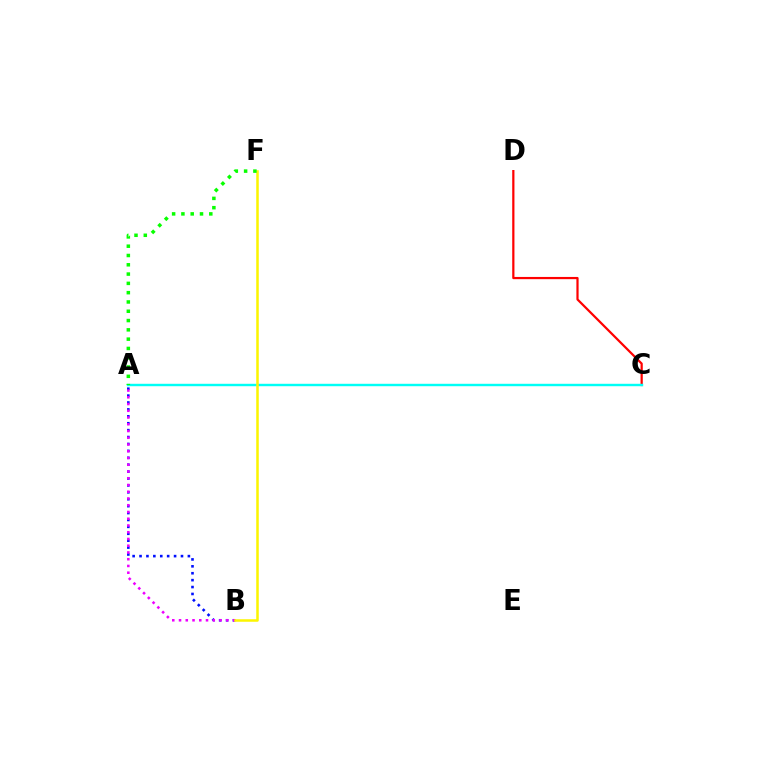{('C', 'D'): [{'color': '#ff0000', 'line_style': 'solid', 'thickness': 1.6}], ('A', 'B'): [{'color': '#0010ff', 'line_style': 'dotted', 'thickness': 1.88}, {'color': '#ee00ff', 'line_style': 'dotted', 'thickness': 1.83}], ('A', 'C'): [{'color': '#00fff6', 'line_style': 'solid', 'thickness': 1.74}], ('B', 'F'): [{'color': '#fcf500', 'line_style': 'solid', 'thickness': 1.82}], ('A', 'F'): [{'color': '#08ff00', 'line_style': 'dotted', 'thickness': 2.53}]}